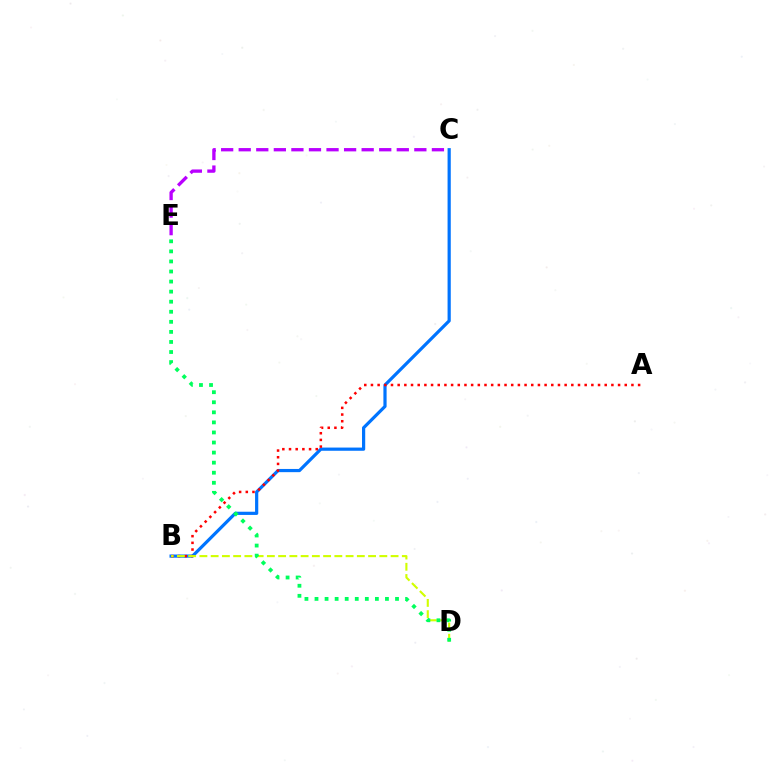{('C', 'E'): [{'color': '#b900ff', 'line_style': 'dashed', 'thickness': 2.39}], ('B', 'C'): [{'color': '#0074ff', 'line_style': 'solid', 'thickness': 2.31}], ('A', 'B'): [{'color': '#ff0000', 'line_style': 'dotted', 'thickness': 1.81}], ('B', 'D'): [{'color': '#d1ff00', 'line_style': 'dashed', 'thickness': 1.53}], ('D', 'E'): [{'color': '#00ff5c', 'line_style': 'dotted', 'thickness': 2.73}]}